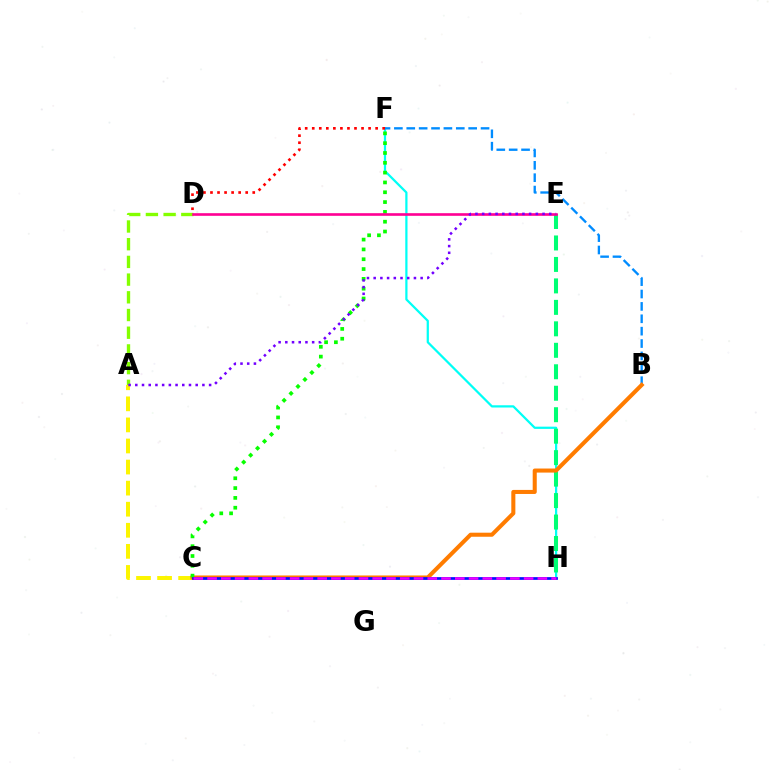{('F', 'H'): [{'color': '#00fff6', 'line_style': 'solid', 'thickness': 1.61}], ('D', 'F'): [{'color': '#ff0000', 'line_style': 'dotted', 'thickness': 1.91}], ('A', 'D'): [{'color': '#84ff00', 'line_style': 'dashed', 'thickness': 2.41}], ('A', 'C'): [{'color': '#fcf500', 'line_style': 'dashed', 'thickness': 2.86}], ('B', 'F'): [{'color': '#008cff', 'line_style': 'dashed', 'thickness': 1.68}], ('E', 'H'): [{'color': '#00ff74', 'line_style': 'dashed', 'thickness': 2.92}], ('B', 'C'): [{'color': '#ff7c00', 'line_style': 'solid', 'thickness': 2.92}], ('C', 'F'): [{'color': '#08ff00', 'line_style': 'dotted', 'thickness': 2.67}], ('D', 'E'): [{'color': '#ff0094', 'line_style': 'solid', 'thickness': 1.9}], ('C', 'H'): [{'color': '#0010ff', 'line_style': 'solid', 'thickness': 1.96}, {'color': '#ee00ff', 'line_style': 'dashed', 'thickness': 1.87}], ('A', 'E'): [{'color': '#7200ff', 'line_style': 'dotted', 'thickness': 1.82}]}